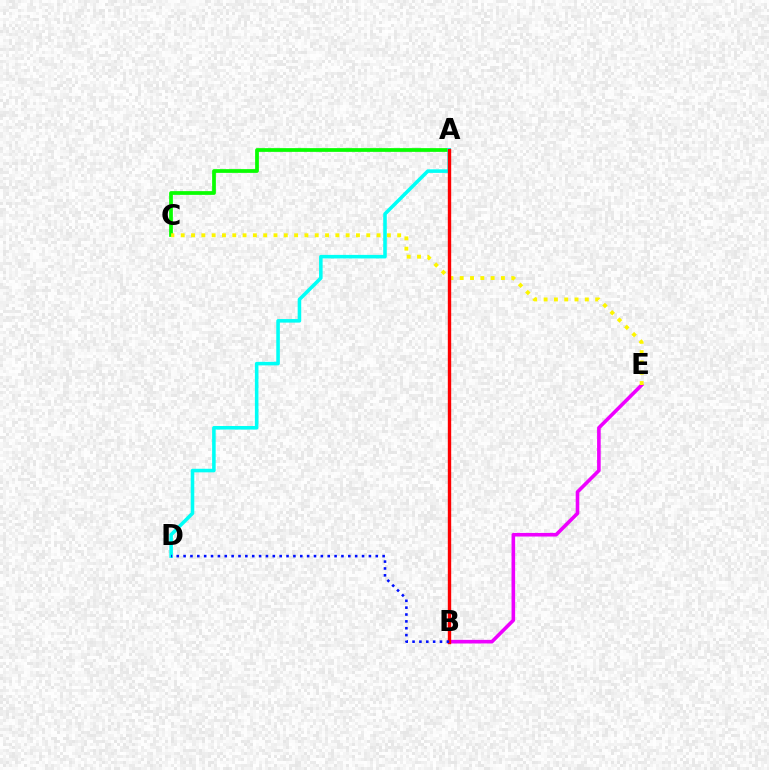{('B', 'E'): [{'color': '#ee00ff', 'line_style': 'solid', 'thickness': 2.59}], ('A', 'C'): [{'color': '#08ff00', 'line_style': 'solid', 'thickness': 2.69}], ('C', 'E'): [{'color': '#fcf500', 'line_style': 'dotted', 'thickness': 2.8}], ('A', 'D'): [{'color': '#00fff6', 'line_style': 'solid', 'thickness': 2.56}], ('A', 'B'): [{'color': '#ff0000', 'line_style': 'solid', 'thickness': 2.43}], ('B', 'D'): [{'color': '#0010ff', 'line_style': 'dotted', 'thickness': 1.86}]}